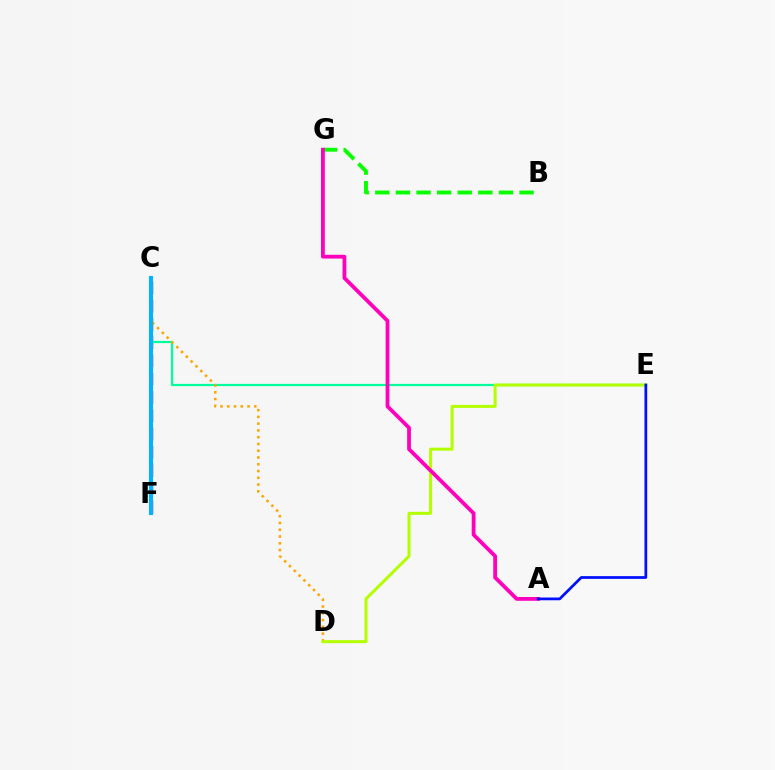{('C', 'F'): [{'color': '#ff0000', 'line_style': 'dashed', 'thickness': 2.48}, {'color': '#9b00ff', 'line_style': 'solid', 'thickness': 2.71}, {'color': '#00b5ff', 'line_style': 'solid', 'thickness': 2.95}], ('C', 'E'): [{'color': '#00ff9d', 'line_style': 'solid', 'thickness': 1.6}], ('B', 'G'): [{'color': '#08ff00', 'line_style': 'dashed', 'thickness': 2.8}], ('C', 'D'): [{'color': '#ffa500', 'line_style': 'dotted', 'thickness': 1.84}], ('D', 'E'): [{'color': '#b3ff00', 'line_style': 'solid', 'thickness': 2.17}], ('A', 'G'): [{'color': '#ff00bd', 'line_style': 'solid', 'thickness': 2.73}], ('A', 'E'): [{'color': '#0010ff', 'line_style': 'solid', 'thickness': 1.98}]}